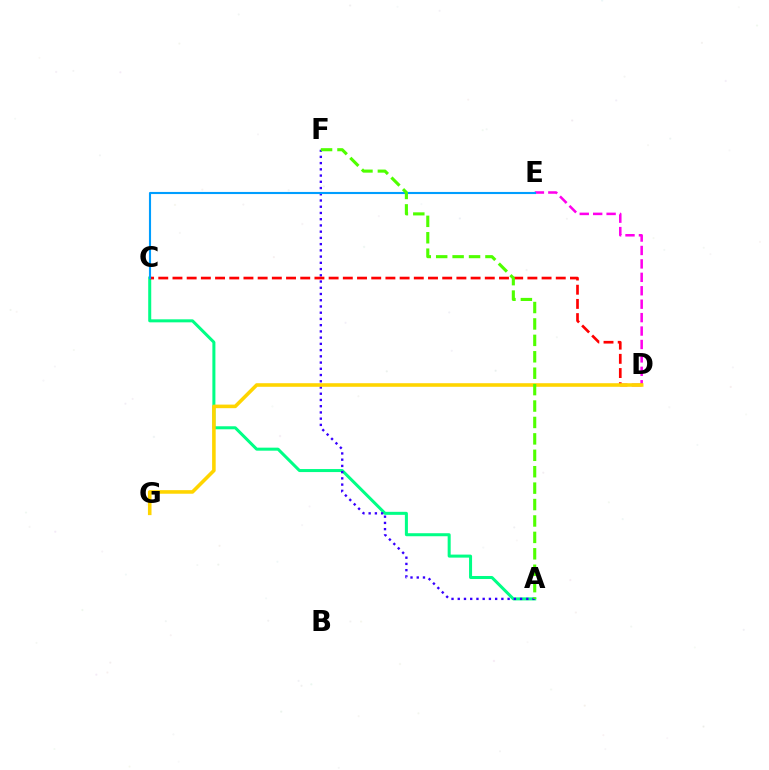{('D', 'E'): [{'color': '#ff00ed', 'line_style': 'dashed', 'thickness': 1.82}], ('A', 'C'): [{'color': '#00ff86', 'line_style': 'solid', 'thickness': 2.18}], ('A', 'F'): [{'color': '#3700ff', 'line_style': 'dotted', 'thickness': 1.69}, {'color': '#4fff00', 'line_style': 'dashed', 'thickness': 2.23}], ('C', 'D'): [{'color': '#ff0000', 'line_style': 'dashed', 'thickness': 1.93}], ('C', 'E'): [{'color': '#009eff', 'line_style': 'solid', 'thickness': 1.52}], ('D', 'G'): [{'color': '#ffd500', 'line_style': 'solid', 'thickness': 2.58}]}